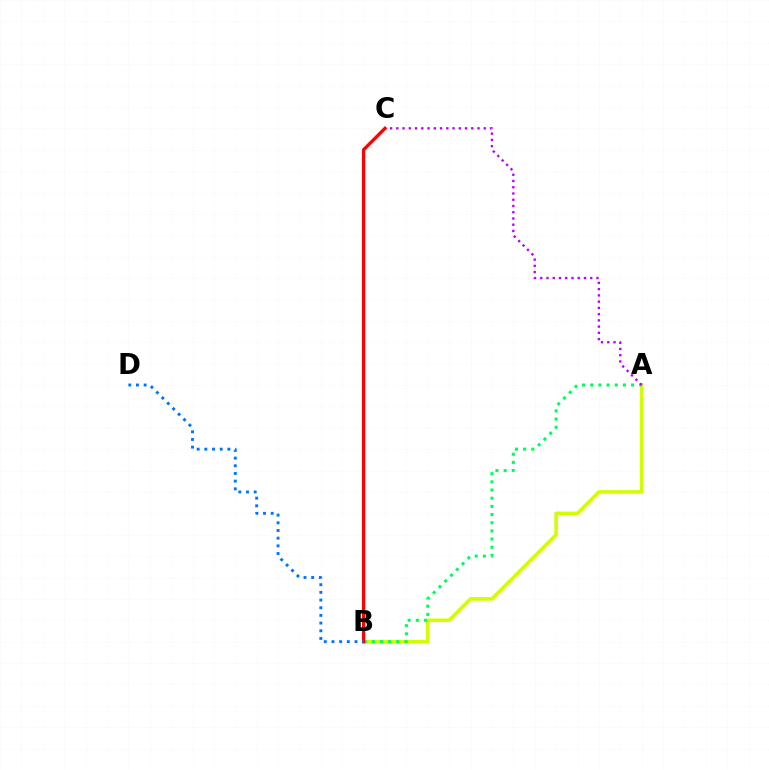{('A', 'B'): [{'color': '#d1ff00', 'line_style': 'solid', 'thickness': 2.6}, {'color': '#00ff5c', 'line_style': 'dotted', 'thickness': 2.22}], ('A', 'C'): [{'color': '#b900ff', 'line_style': 'dotted', 'thickness': 1.7}], ('B', 'C'): [{'color': '#ff0000', 'line_style': 'solid', 'thickness': 2.37}], ('B', 'D'): [{'color': '#0074ff', 'line_style': 'dotted', 'thickness': 2.09}]}